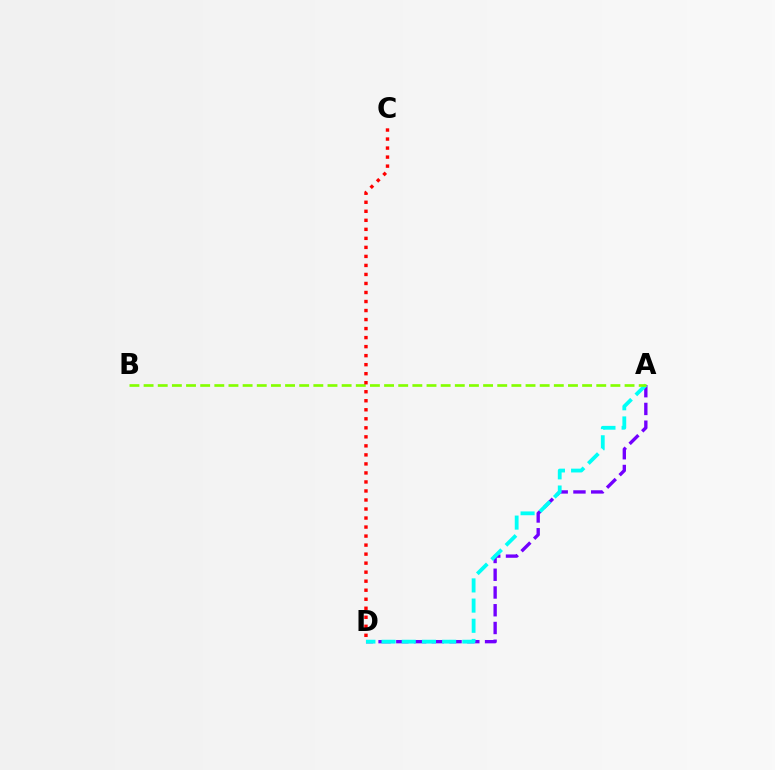{('A', 'D'): [{'color': '#7200ff', 'line_style': 'dashed', 'thickness': 2.41}, {'color': '#00fff6', 'line_style': 'dashed', 'thickness': 2.74}], ('A', 'B'): [{'color': '#84ff00', 'line_style': 'dashed', 'thickness': 1.92}], ('C', 'D'): [{'color': '#ff0000', 'line_style': 'dotted', 'thickness': 2.45}]}